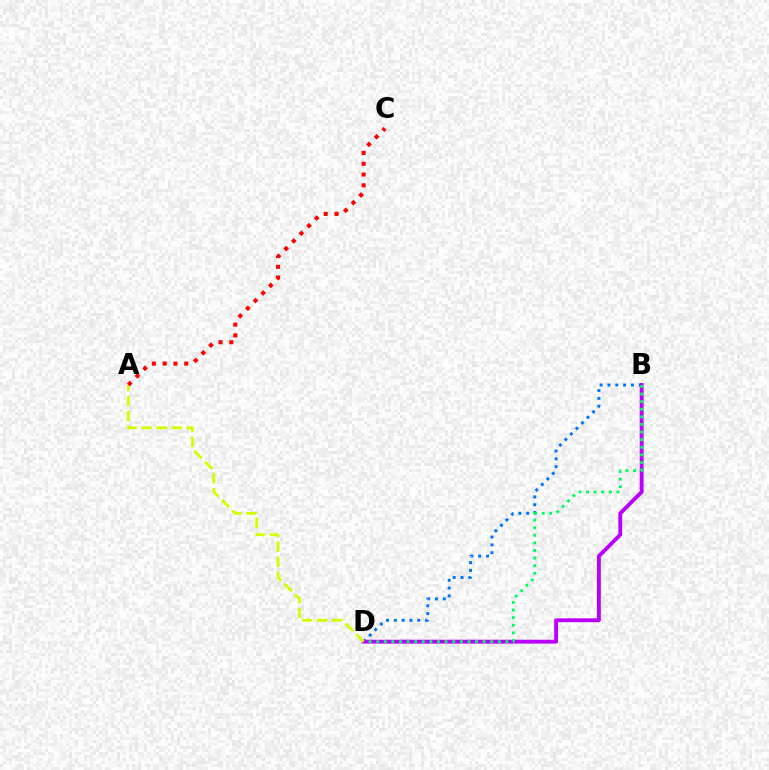{('B', 'D'): [{'color': '#0074ff', 'line_style': 'dotted', 'thickness': 2.12}, {'color': '#b900ff', 'line_style': 'solid', 'thickness': 2.78}, {'color': '#00ff5c', 'line_style': 'dotted', 'thickness': 2.07}], ('A', 'D'): [{'color': '#d1ff00', 'line_style': 'dashed', 'thickness': 2.04}], ('A', 'C'): [{'color': '#ff0000', 'line_style': 'dotted', 'thickness': 2.93}]}